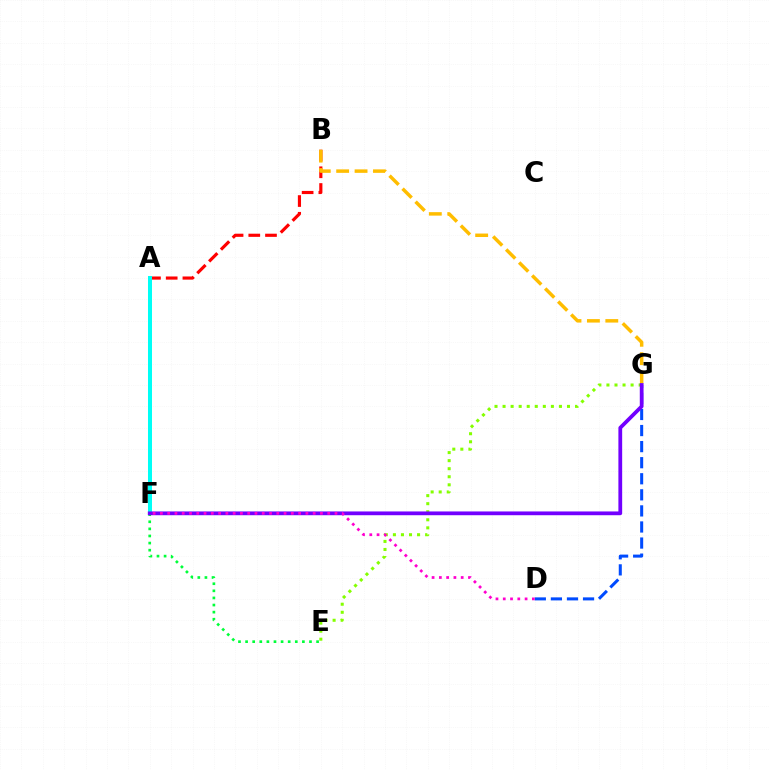{('A', 'B'): [{'color': '#ff0000', 'line_style': 'dashed', 'thickness': 2.27}], ('D', 'G'): [{'color': '#004bff', 'line_style': 'dashed', 'thickness': 2.18}], ('A', 'F'): [{'color': '#00fff6', 'line_style': 'solid', 'thickness': 2.89}], ('E', 'F'): [{'color': '#00ff39', 'line_style': 'dotted', 'thickness': 1.93}], ('B', 'G'): [{'color': '#ffbd00', 'line_style': 'dashed', 'thickness': 2.5}], ('E', 'G'): [{'color': '#84ff00', 'line_style': 'dotted', 'thickness': 2.19}], ('F', 'G'): [{'color': '#7200ff', 'line_style': 'solid', 'thickness': 2.71}], ('D', 'F'): [{'color': '#ff00cf', 'line_style': 'dotted', 'thickness': 1.98}]}